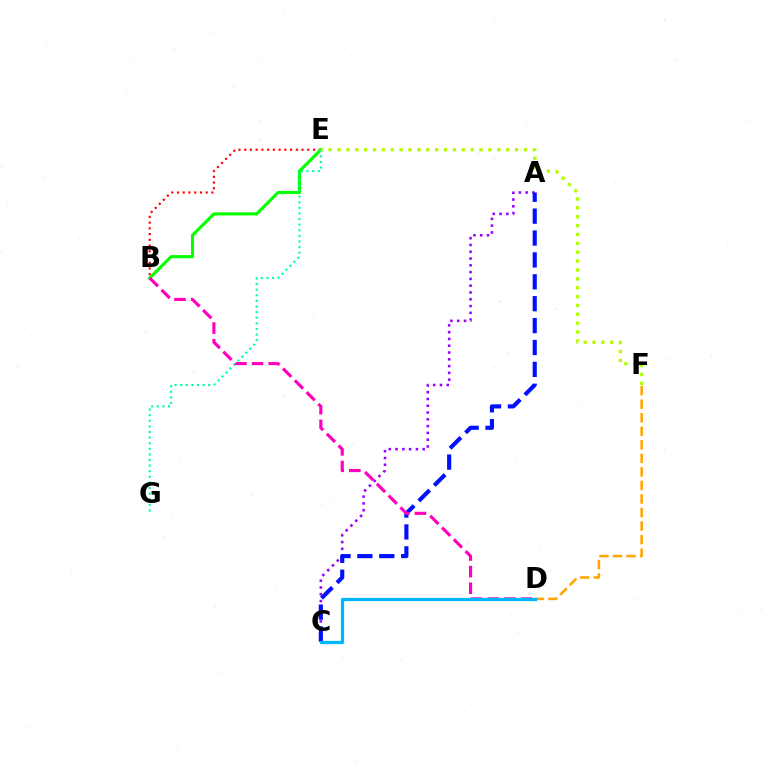{('A', 'C'): [{'color': '#9b00ff', 'line_style': 'dotted', 'thickness': 1.84}, {'color': '#0010ff', 'line_style': 'dashed', 'thickness': 2.97}], ('B', 'E'): [{'color': '#ff0000', 'line_style': 'dotted', 'thickness': 1.56}, {'color': '#08ff00', 'line_style': 'solid', 'thickness': 2.25}], ('E', 'G'): [{'color': '#00ff9d', 'line_style': 'dotted', 'thickness': 1.52}], ('D', 'F'): [{'color': '#ffa500', 'line_style': 'dashed', 'thickness': 1.84}], ('E', 'F'): [{'color': '#b3ff00', 'line_style': 'dotted', 'thickness': 2.41}], ('B', 'D'): [{'color': '#ff00bd', 'line_style': 'dashed', 'thickness': 2.26}], ('C', 'D'): [{'color': '#00b5ff', 'line_style': 'solid', 'thickness': 2.32}]}